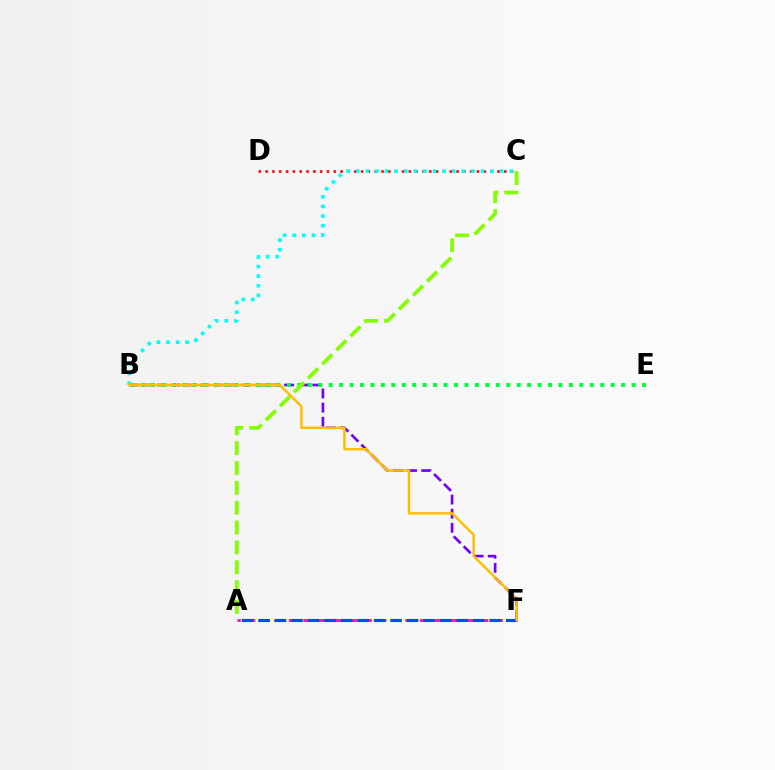{('A', 'F'): [{'color': '#ff00cf', 'line_style': 'dashed', 'thickness': 1.98}, {'color': '#004bff', 'line_style': 'dashed', 'thickness': 2.24}], ('B', 'F'): [{'color': '#7200ff', 'line_style': 'dashed', 'thickness': 1.92}, {'color': '#ffbd00', 'line_style': 'solid', 'thickness': 1.77}], ('C', 'D'): [{'color': '#ff0000', 'line_style': 'dotted', 'thickness': 1.85}], ('B', 'E'): [{'color': '#00ff39', 'line_style': 'dotted', 'thickness': 2.84}], ('A', 'C'): [{'color': '#84ff00', 'line_style': 'dashed', 'thickness': 2.7}], ('B', 'C'): [{'color': '#00fff6', 'line_style': 'dotted', 'thickness': 2.61}]}